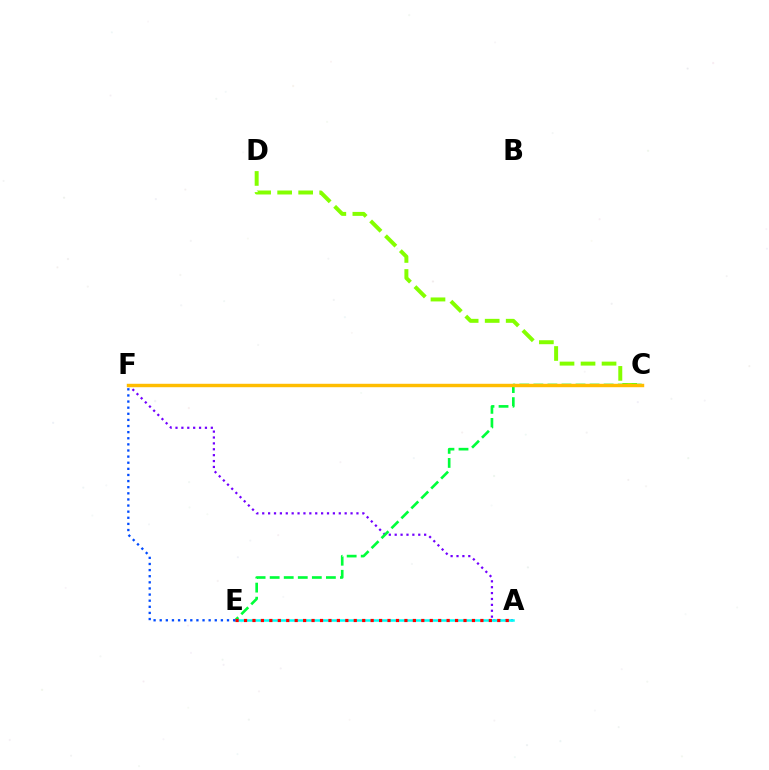{('C', 'F'): [{'color': '#ff00cf', 'line_style': 'solid', 'thickness': 1.93}, {'color': '#ffbd00', 'line_style': 'solid', 'thickness': 2.47}], ('A', 'F'): [{'color': '#7200ff', 'line_style': 'dotted', 'thickness': 1.6}], ('C', 'D'): [{'color': '#84ff00', 'line_style': 'dashed', 'thickness': 2.86}], ('C', 'E'): [{'color': '#00ff39', 'line_style': 'dashed', 'thickness': 1.91}], ('A', 'E'): [{'color': '#00fff6', 'line_style': 'solid', 'thickness': 1.81}, {'color': '#ff0000', 'line_style': 'dotted', 'thickness': 2.29}], ('E', 'F'): [{'color': '#004bff', 'line_style': 'dotted', 'thickness': 1.66}]}